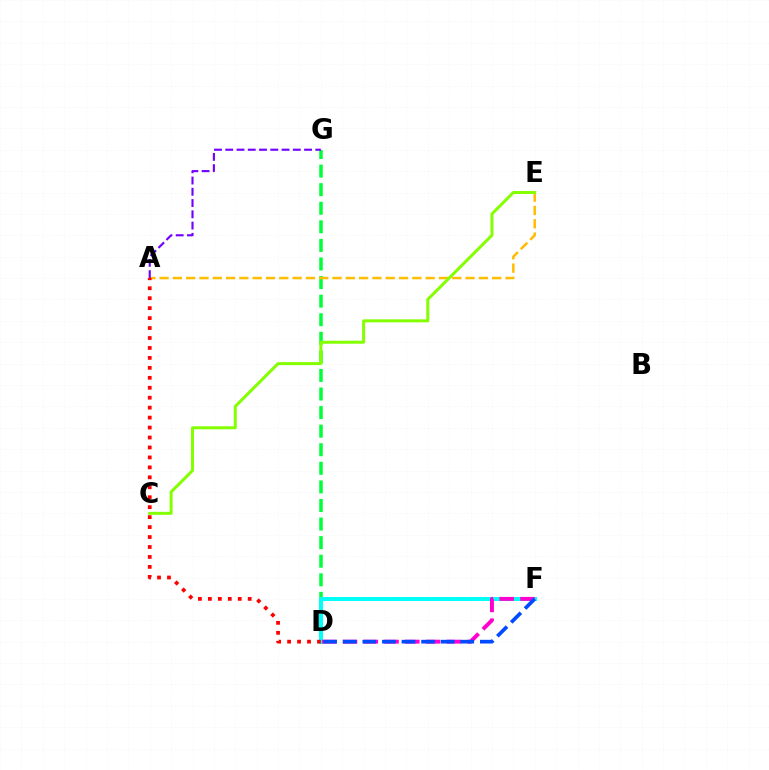{('D', 'G'): [{'color': '#00ff39', 'line_style': 'dashed', 'thickness': 2.52}], ('D', 'F'): [{'color': '#00fff6', 'line_style': 'solid', 'thickness': 2.87}, {'color': '#ff00cf', 'line_style': 'dashed', 'thickness': 2.82}, {'color': '#004bff', 'line_style': 'dashed', 'thickness': 2.66}], ('A', 'E'): [{'color': '#ffbd00', 'line_style': 'dashed', 'thickness': 1.81}], ('A', 'D'): [{'color': '#ff0000', 'line_style': 'dotted', 'thickness': 2.7}], ('C', 'E'): [{'color': '#84ff00', 'line_style': 'solid', 'thickness': 2.16}], ('A', 'G'): [{'color': '#7200ff', 'line_style': 'dashed', 'thickness': 1.53}]}